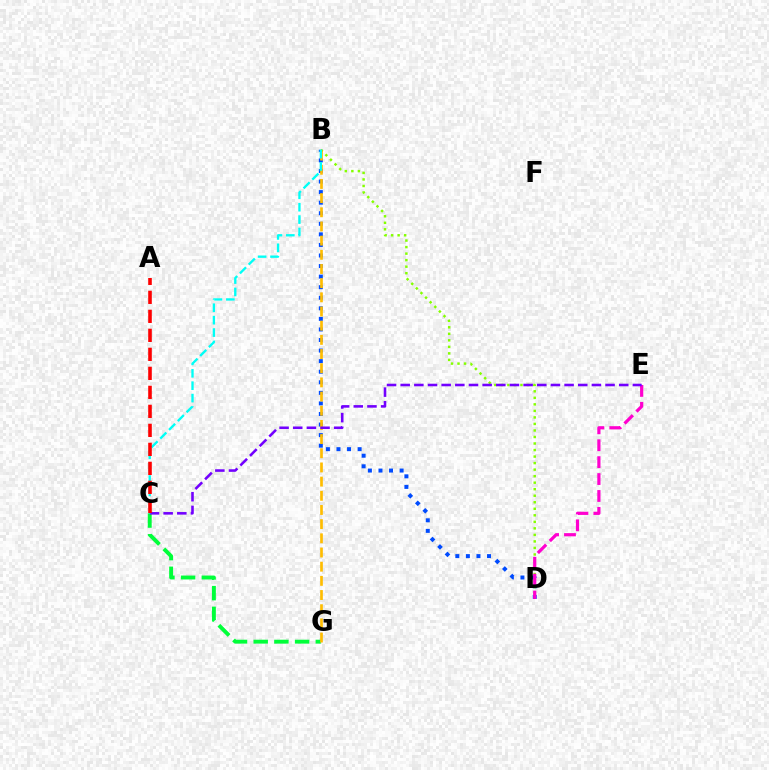{('B', 'D'): [{'color': '#004bff', 'line_style': 'dotted', 'thickness': 2.87}, {'color': '#84ff00', 'line_style': 'dotted', 'thickness': 1.77}], ('C', 'G'): [{'color': '#00ff39', 'line_style': 'dashed', 'thickness': 2.81}], ('D', 'E'): [{'color': '#ff00cf', 'line_style': 'dashed', 'thickness': 2.3}], ('B', 'G'): [{'color': '#ffbd00', 'line_style': 'dashed', 'thickness': 1.93}], ('C', 'E'): [{'color': '#7200ff', 'line_style': 'dashed', 'thickness': 1.86}], ('B', 'C'): [{'color': '#00fff6', 'line_style': 'dashed', 'thickness': 1.68}], ('A', 'C'): [{'color': '#ff0000', 'line_style': 'dashed', 'thickness': 2.58}]}